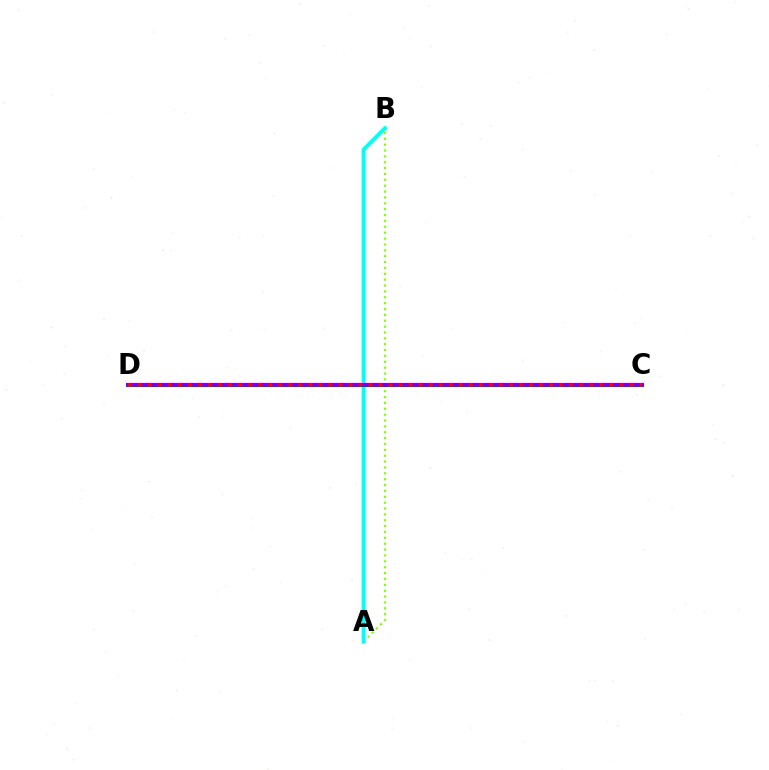{('A', 'B'): [{'color': '#84ff00', 'line_style': 'dotted', 'thickness': 1.59}, {'color': '#00fff6', 'line_style': 'solid', 'thickness': 2.84}], ('C', 'D'): [{'color': '#7200ff', 'line_style': 'solid', 'thickness': 2.89}, {'color': '#ff0000', 'line_style': 'dotted', 'thickness': 2.73}]}